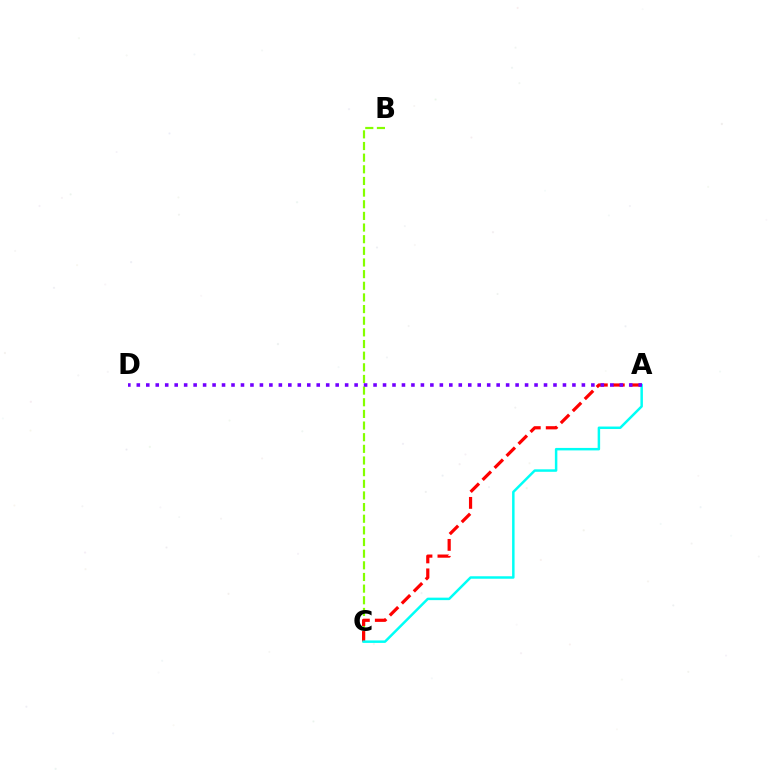{('B', 'C'): [{'color': '#84ff00', 'line_style': 'dashed', 'thickness': 1.58}], ('A', 'C'): [{'color': '#ff0000', 'line_style': 'dashed', 'thickness': 2.3}, {'color': '#00fff6', 'line_style': 'solid', 'thickness': 1.79}], ('A', 'D'): [{'color': '#7200ff', 'line_style': 'dotted', 'thickness': 2.57}]}